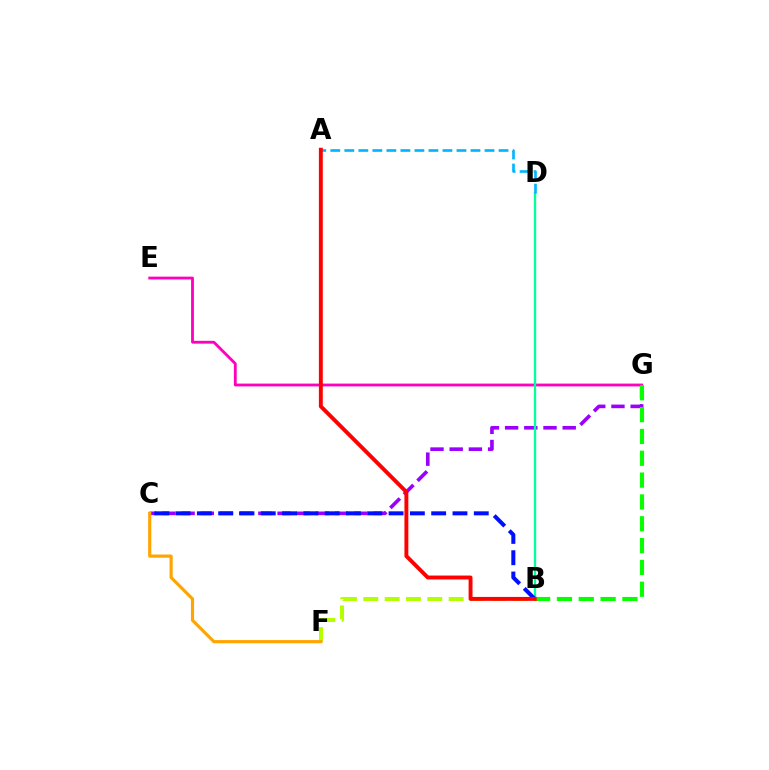{('C', 'G'): [{'color': '#9b00ff', 'line_style': 'dashed', 'thickness': 2.61}], ('B', 'F'): [{'color': '#b3ff00', 'line_style': 'dashed', 'thickness': 2.9}], ('E', 'G'): [{'color': '#ff00bd', 'line_style': 'solid', 'thickness': 2.03}], ('B', 'G'): [{'color': '#08ff00', 'line_style': 'dashed', 'thickness': 2.97}], ('C', 'F'): [{'color': '#ffa500', 'line_style': 'solid', 'thickness': 2.28}], ('B', 'D'): [{'color': '#00ff9d', 'line_style': 'solid', 'thickness': 1.68}], ('B', 'C'): [{'color': '#0010ff', 'line_style': 'dashed', 'thickness': 2.89}], ('A', 'D'): [{'color': '#00b5ff', 'line_style': 'dashed', 'thickness': 1.9}], ('A', 'B'): [{'color': '#ff0000', 'line_style': 'solid', 'thickness': 2.82}]}